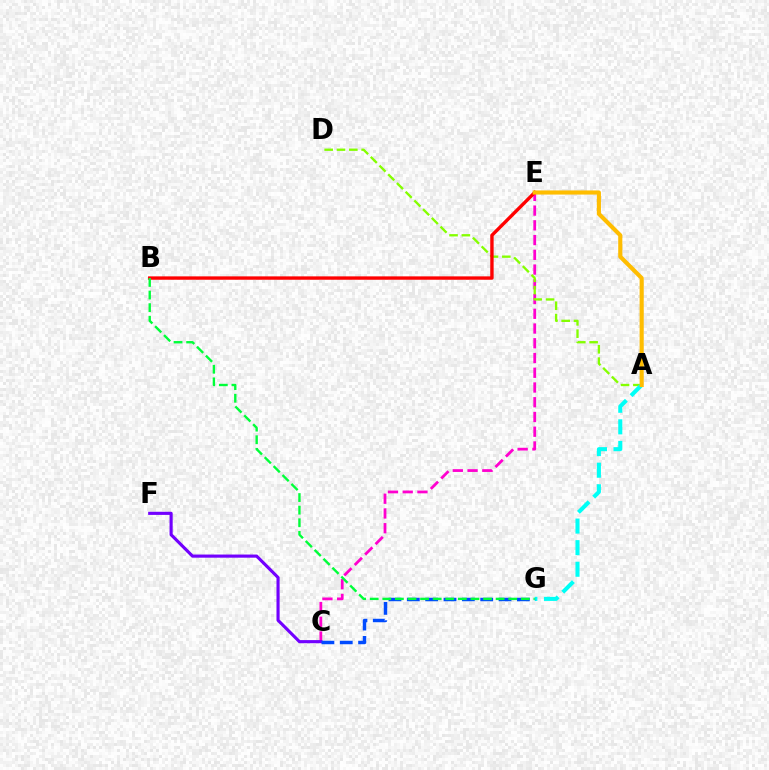{('C', 'E'): [{'color': '#ff00cf', 'line_style': 'dashed', 'thickness': 2.0}], ('A', 'D'): [{'color': '#84ff00', 'line_style': 'dashed', 'thickness': 1.68}], ('A', 'G'): [{'color': '#00fff6', 'line_style': 'dashed', 'thickness': 2.93}], ('C', 'F'): [{'color': '#7200ff', 'line_style': 'solid', 'thickness': 2.26}], ('B', 'E'): [{'color': '#ff0000', 'line_style': 'solid', 'thickness': 2.43}], ('C', 'G'): [{'color': '#004bff', 'line_style': 'dashed', 'thickness': 2.49}], ('B', 'G'): [{'color': '#00ff39', 'line_style': 'dashed', 'thickness': 1.71}], ('A', 'E'): [{'color': '#ffbd00', 'line_style': 'solid', 'thickness': 2.97}]}